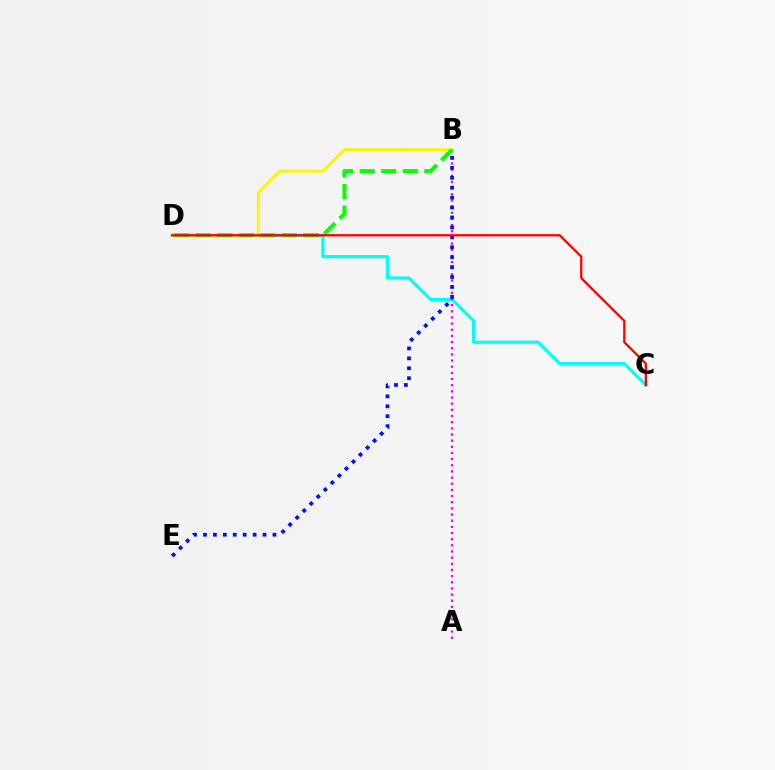{('C', 'D'): [{'color': '#00fff6', 'line_style': 'solid', 'thickness': 2.33}, {'color': '#ff0000', 'line_style': 'solid', 'thickness': 1.64}], ('A', 'B'): [{'color': '#ee00ff', 'line_style': 'dotted', 'thickness': 1.67}], ('B', 'D'): [{'color': '#fcf500', 'line_style': 'solid', 'thickness': 2.14}, {'color': '#08ff00', 'line_style': 'dashed', 'thickness': 2.93}], ('B', 'E'): [{'color': '#0010ff', 'line_style': 'dotted', 'thickness': 2.7}]}